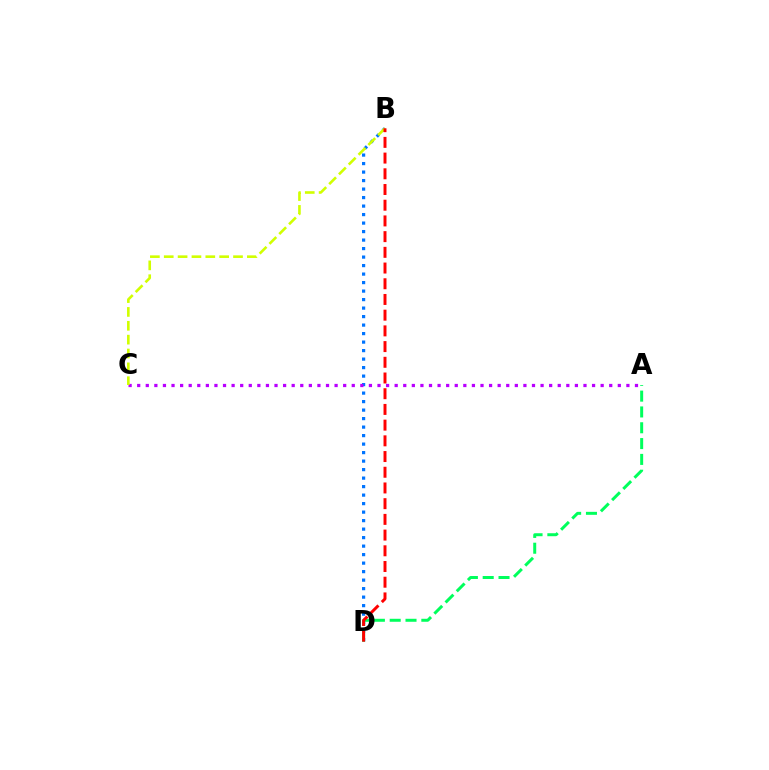{('B', 'D'): [{'color': '#0074ff', 'line_style': 'dotted', 'thickness': 2.31}, {'color': '#ff0000', 'line_style': 'dashed', 'thickness': 2.13}], ('A', 'D'): [{'color': '#00ff5c', 'line_style': 'dashed', 'thickness': 2.15}], ('A', 'C'): [{'color': '#b900ff', 'line_style': 'dotted', 'thickness': 2.33}], ('B', 'C'): [{'color': '#d1ff00', 'line_style': 'dashed', 'thickness': 1.88}]}